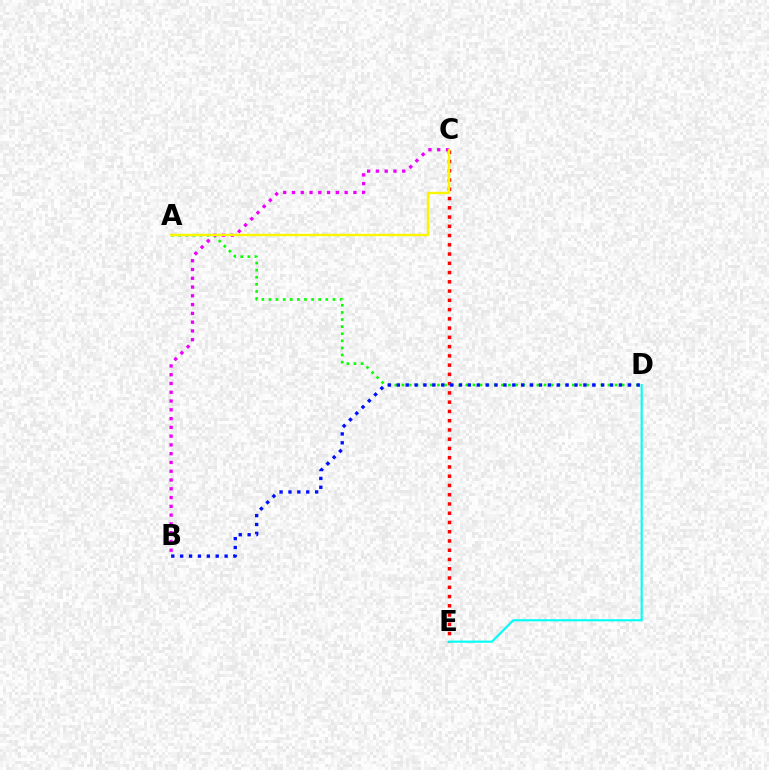{('A', 'D'): [{'color': '#08ff00', 'line_style': 'dotted', 'thickness': 1.93}], ('C', 'E'): [{'color': '#ff0000', 'line_style': 'dotted', 'thickness': 2.51}], ('B', 'C'): [{'color': '#ee00ff', 'line_style': 'dotted', 'thickness': 2.38}], ('D', 'E'): [{'color': '#00fff6', 'line_style': 'solid', 'thickness': 1.55}], ('A', 'C'): [{'color': '#fcf500', 'line_style': 'solid', 'thickness': 1.72}], ('B', 'D'): [{'color': '#0010ff', 'line_style': 'dotted', 'thickness': 2.41}]}